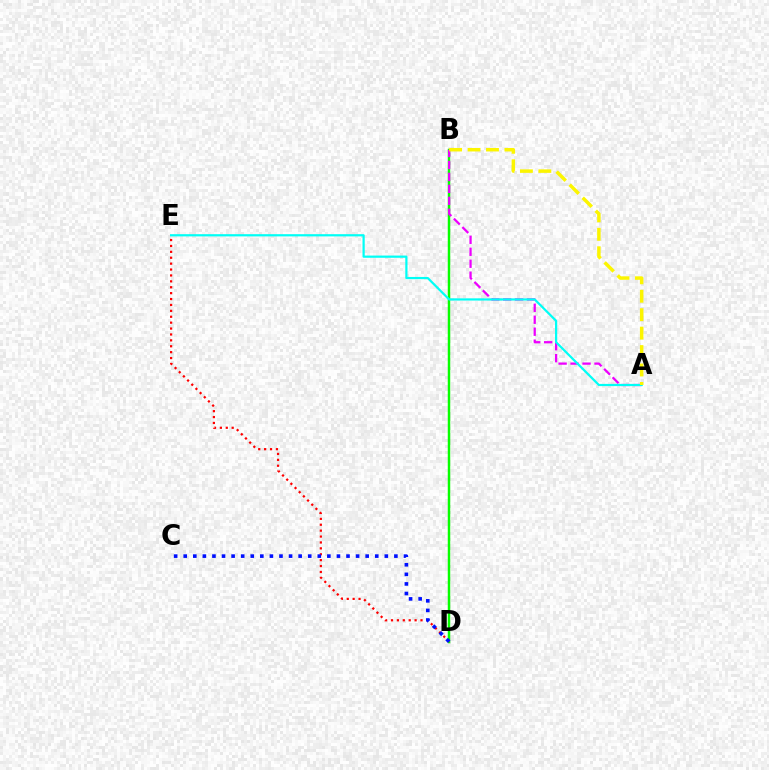{('B', 'D'): [{'color': '#08ff00', 'line_style': 'solid', 'thickness': 1.78}], ('A', 'B'): [{'color': '#ee00ff', 'line_style': 'dashed', 'thickness': 1.62}, {'color': '#fcf500', 'line_style': 'dashed', 'thickness': 2.5}], ('A', 'E'): [{'color': '#00fff6', 'line_style': 'solid', 'thickness': 1.59}], ('D', 'E'): [{'color': '#ff0000', 'line_style': 'dotted', 'thickness': 1.6}], ('C', 'D'): [{'color': '#0010ff', 'line_style': 'dotted', 'thickness': 2.6}]}